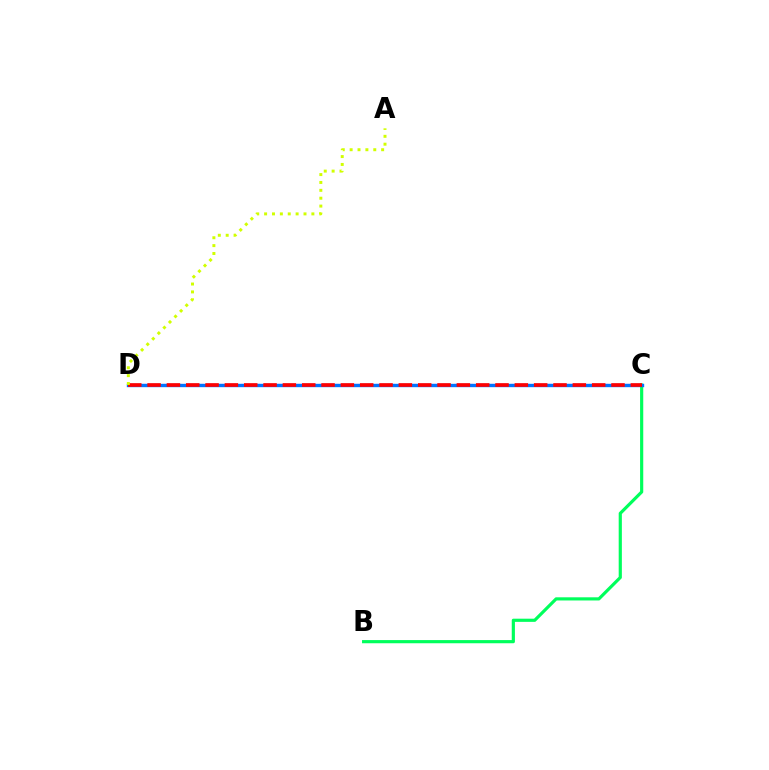{('B', 'C'): [{'color': '#00ff5c', 'line_style': 'solid', 'thickness': 2.28}], ('C', 'D'): [{'color': '#b900ff', 'line_style': 'dashed', 'thickness': 1.53}, {'color': '#0074ff', 'line_style': 'solid', 'thickness': 2.42}, {'color': '#ff0000', 'line_style': 'dashed', 'thickness': 2.63}], ('A', 'D'): [{'color': '#d1ff00', 'line_style': 'dotted', 'thickness': 2.14}]}